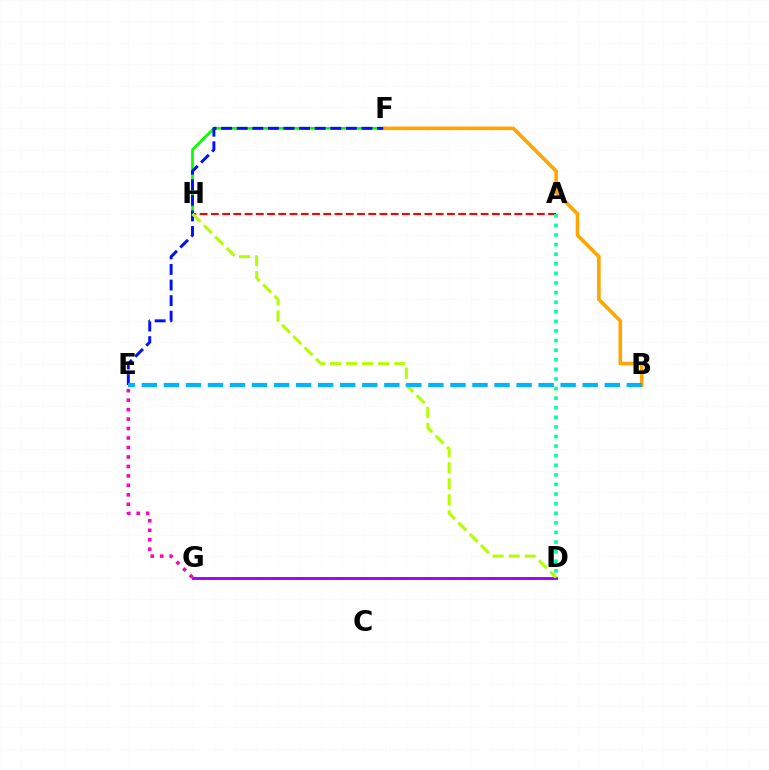{('F', 'H'): [{'color': '#08ff00', 'line_style': 'solid', 'thickness': 1.99}], ('A', 'H'): [{'color': '#ff0000', 'line_style': 'dashed', 'thickness': 1.53}], ('A', 'D'): [{'color': '#00ff9d', 'line_style': 'dotted', 'thickness': 2.61}], ('D', 'G'): [{'color': '#9b00ff', 'line_style': 'solid', 'thickness': 2.05}], ('E', 'F'): [{'color': '#0010ff', 'line_style': 'dashed', 'thickness': 2.12}], ('B', 'F'): [{'color': '#ffa500', 'line_style': 'solid', 'thickness': 2.59}], ('E', 'G'): [{'color': '#ff00bd', 'line_style': 'dotted', 'thickness': 2.57}], ('D', 'H'): [{'color': '#b3ff00', 'line_style': 'dashed', 'thickness': 2.18}], ('B', 'E'): [{'color': '#00b5ff', 'line_style': 'dashed', 'thickness': 2.99}]}